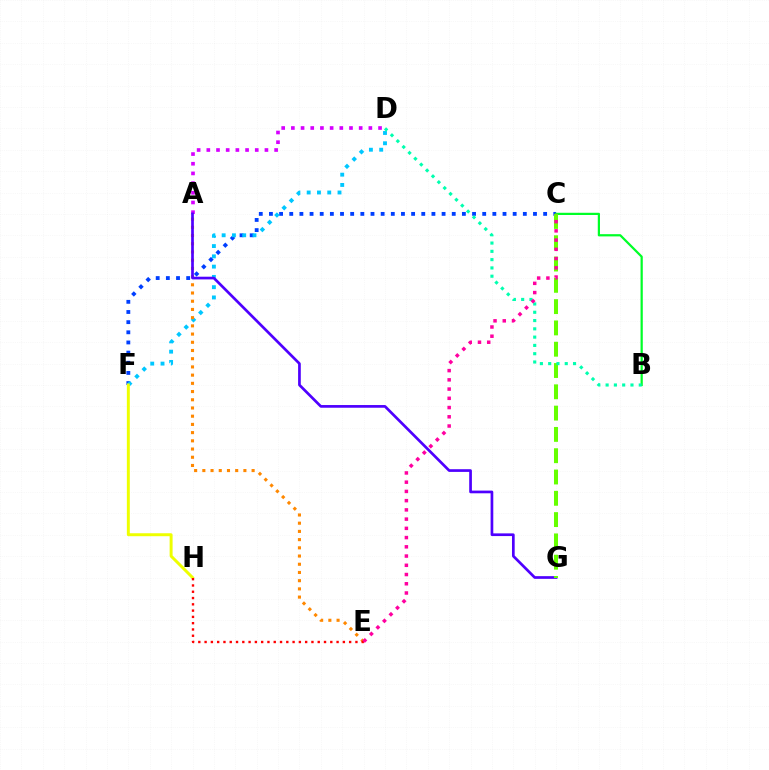{('C', 'F'): [{'color': '#003fff', 'line_style': 'dotted', 'thickness': 2.76}], ('D', 'F'): [{'color': '#00c7ff', 'line_style': 'dotted', 'thickness': 2.79}], ('A', 'D'): [{'color': '#d600ff', 'line_style': 'dotted', 'thickness': 2.63}], ('A', 'E'): [{'color': '#ff8800', 'line_style': 'dotted', 'thickness': 2.23}], ('A', 'G'): [{'color': '#4f00ff', 'line_style': 'solid', 'thickness': 1.94}], ('F', 'H'): [{'color': '#eeff00', 'line_style': 'solid', 'thickness': 2.13}], ('B', 'C'): [{'color': '#00ff27', 'line_style': 'solid', 'thickness': 1.6}], ('C', 'G'): [{'color': '#66ff00', 'line_style': 'dashed', 'thickness': 2.89}], ('E', 'H'): [{'color': '#ff0000', 'line_style': 'dotted', 'thickness': 1.71}], ('B', 'D'): [{'color': '#00ffaf', 'line_style': 'dotted', 'thickness': 2.25}], ('C', 'E'): [{'color': '#ff00a0', 'line_style': 'dotted', 'thickness': 2.51}]}